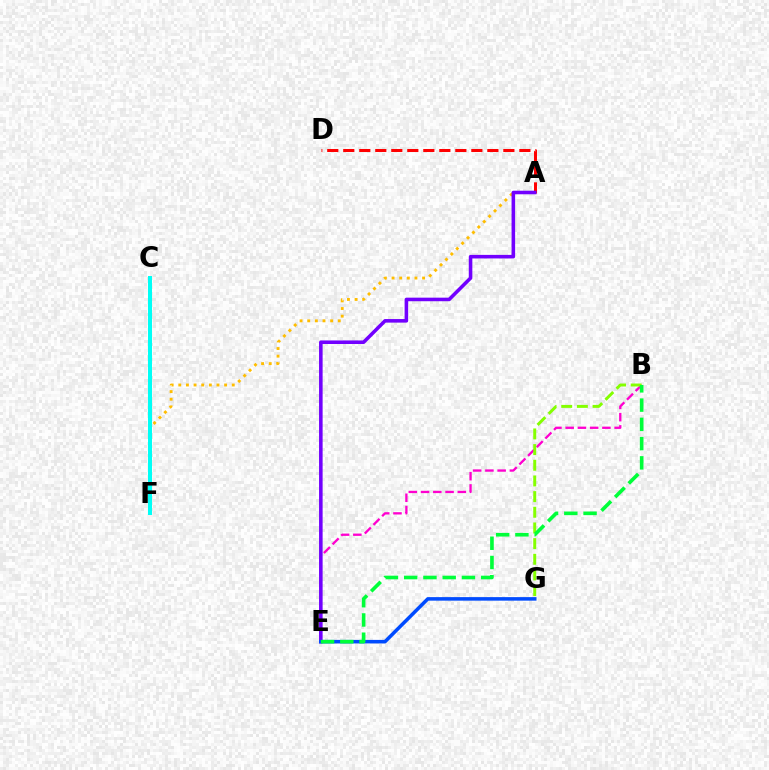{('B', 'E'): [{'color': '#ff00cf', 'line_style': 'dashed', 'thickness': 1.66}, {'color': '#00ff39', 'line_style': 'dashed', 'thickness': 2.62}], ('B', 'G'): [{'color': '#84ff00', 'line_style': 'dashed', 'thickness': 2.13}], ('A', 'F'): [{'color': '#ffbd00', 'line_style': 'dotted', 'thickness': 2.08}], ('C', 'F'): [{'color': '#00fff6', 'line_style': 'solid', 'thickness': 2.88}], ('A', 'D'): [{'color': '#ff0000', 'line_style': 'dashed', 'thickness': 2.17}], ('A', 'E'): [{'color': '#7200ff', 'line_style': 'solid', 'thickness': 2.57}], ('E', 'G'): [{'color': '#004bff', 'line_style': 'solid', 'thickness': 2.55}]}